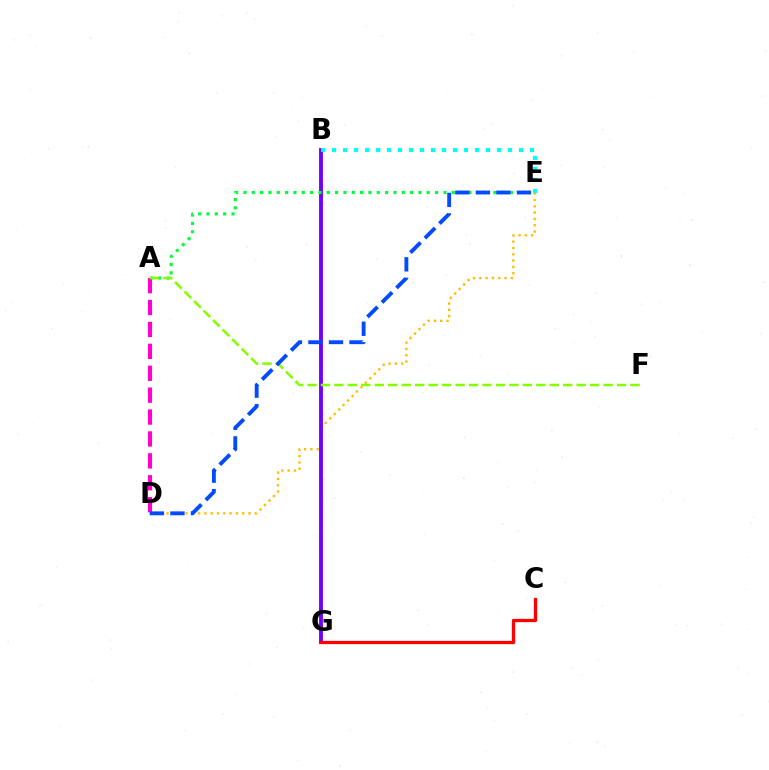{('D', 'E'): [{'color': '#ffbd00', 'line_style': 'dotted', 'thickness': 1.71}, {'color': '#004bff', 'line_style': 'dashed', 'thickness': 2.79}], ('B', 'G'): [{'color': '#7200ff', 'line_style': 'solid', 'thickness': 2.79}], ('A', 'E'): [{'color': '#00ff39', 'line_style': 'dotted', 'thickness': 2.26}], ('A', 'D'): [{'color': '#ff00cf', 'line_style': 'dashed', 'thickness': 2.98}], ('B', 'E'): [{'color': '#00fff6', 'line_style': 'dotted', 'thickness': 2.99}], ('C', 'G'): [{'color': '#ff0000', 'line_style': 'solid', 'thickness': 2.36}], ('A', 'F'): [{'color': '#84ff00', 'line_style': 'dashed', 'thickness': 1.83}]}